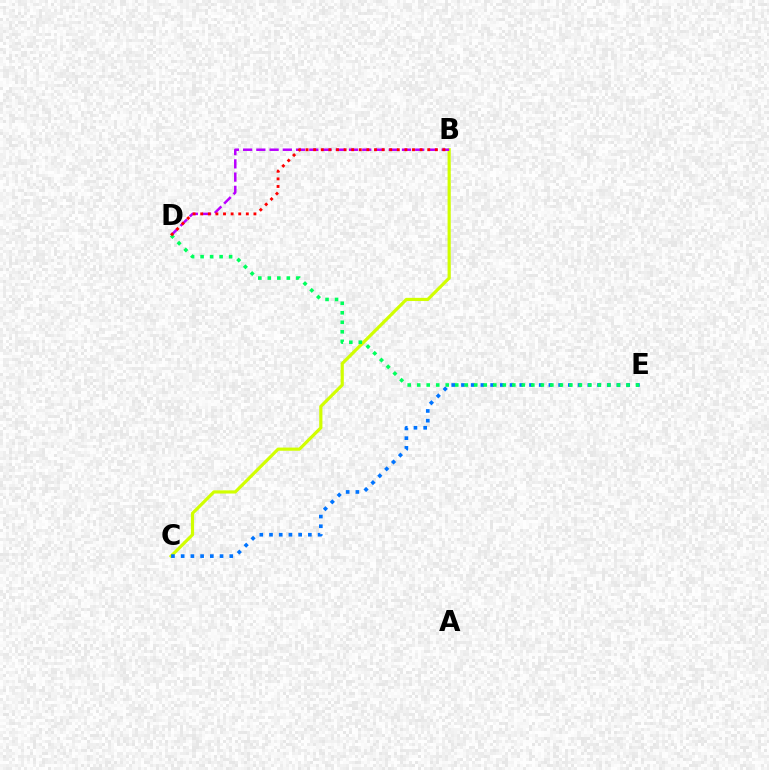{('B', 'C'): [{'color': '#d1ff00', 'line_style': 'solid', 'thickness': 2.29}], ('B', 'D'): [{'color': '#b900ff', 'line_style': 'dashed', 'thickness': 1.8}, {'color': '#ff0000', 'line_style': 'dotted', 'thickness': 2.07}], ('C', 'E'): [{'color': '#0074ff', 'line_style': 'dotted', 'thickness': 2.64}], ('D', 'E'): [{'color': '#00ff5c', 'line_style': 'dotted', 'thickness': 2.58}]}